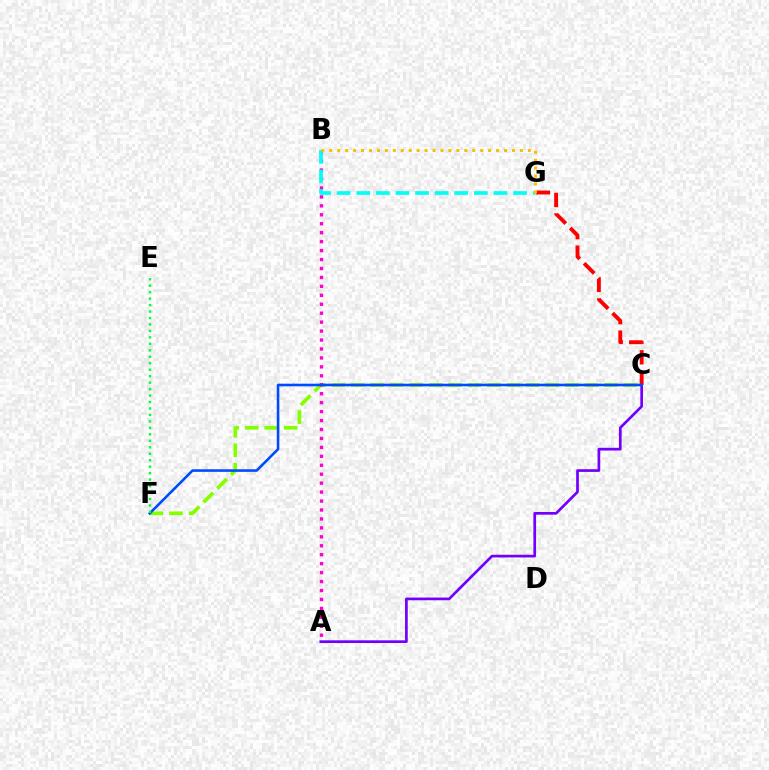{('C', 'G'): [{'color': '#ff0000', 'line_style': 'dashed', 'thickness': 2.79}], ('C', 'F'): [{'color': '#84ff00', 'line_style': 'dashed', 'thickness': 2.64}, {'color': '#004bff', 'line_style': 'solid', 'thickness': 1.86}], ('A', 'B'): [{'color': '#ff00cf', 'line_style': 'dotted', 'thickness': 2.43}], ('B', 'G'): [{'color': '#00fff6', 'line_style': 'dashed', 'thickness': 2.66}, {'color': '#ffbd00', 'line_style': 'dotted', 'thickness': 2.16}], ('A', 'C'): [{'color': '#7200ff', 'line_style': 'solid', 'thickness': 1.95}], ('E', 'F'): [{'color': '#00ff39', 'line_style': 'dotted', 'thickness': 1.76}]}